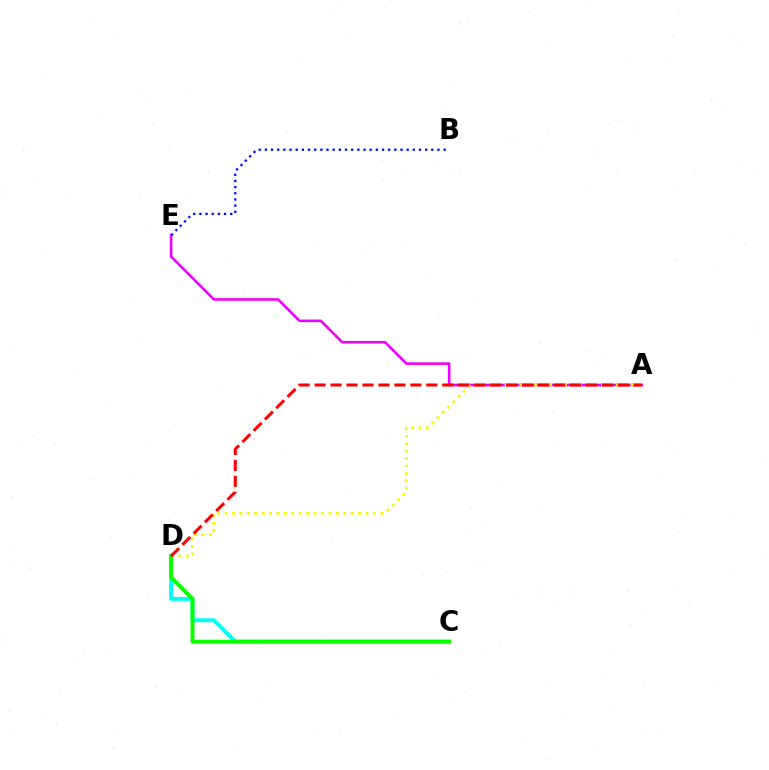{('C', 'D'): [{'color': '#00fff6', 'line_style': 'solid', 'thickness': 2.82}, {'color': '#08ff00', 'line_style': 'solid', 'thickness': 2.81}], ('A', 'E'): [{'color': '#ee00ff', 'line_style': 'solid', 'thickness': 1.87}], ('A', 'D'): [{'color': '#fcf500', 'line_style': 'dotted', 'thickness': 2.01}, {'color': '#ff0000', 'line_style': 'dashed', 'thickness': 2.17}], ('B', 'E'): [{'color': '#0010ff', 'line_style': 'dotted', 'thickness': 1.67}]}